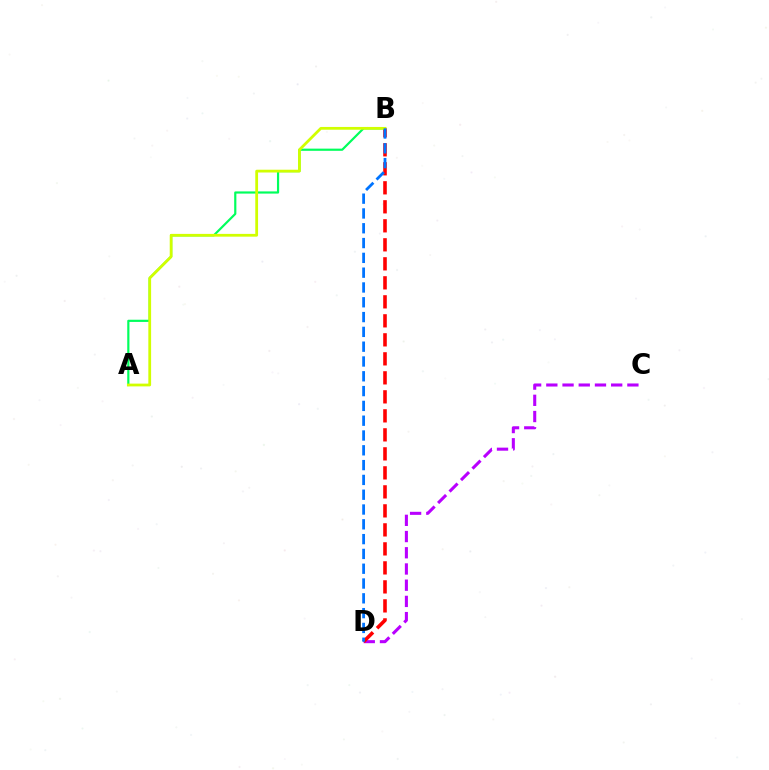{('C', 'D'): [{'color': '#b900ff', 'line_style': 'dashed', 'thickness': 2.2}], ('A', 'B'): [{'color': '#00ff5c', 'line_style': 'solid', 'thickness': 1.57}, {'color': '#d1ff00', 'line_style': 'solid', 'thickness': 2.0}], ('B', 'D'): [{'color': '#ff0000', 'line_style': 'dashed', 'thickness': 2.58}, {'color': '#0074ff', 'line_style': 'dashed', 'thickness': 2.01}]}